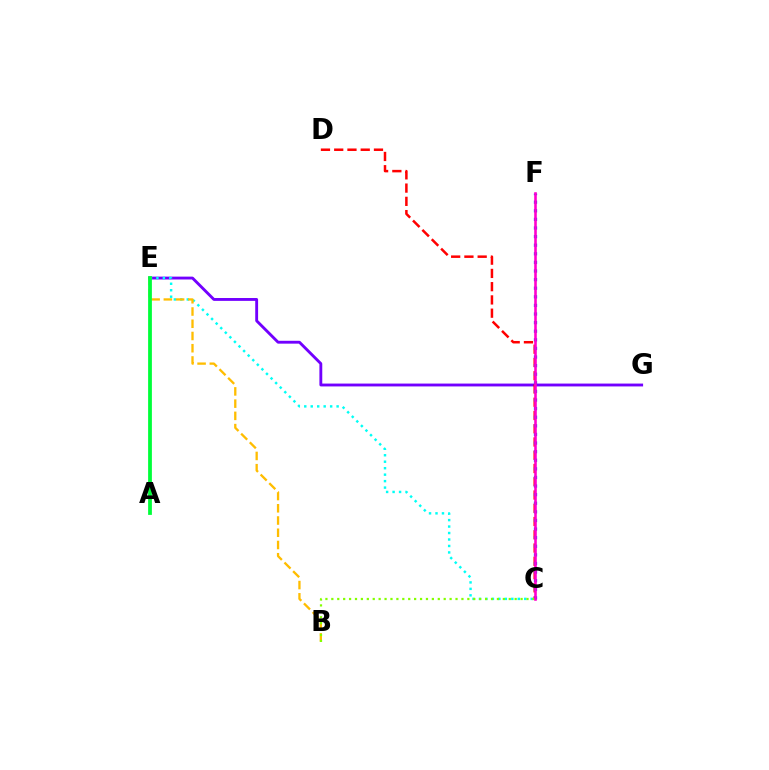{('E', 'G'): [{'color': '#7200ff', 'line_style': 'solid', 'thickness': 2.06}], ('C', 'E'): [{'color': '#00fff6', 'line_style': 'dotted', 'thickness': 1.76}], ('C', 'D'): [{'color': '#ff0000', 'line_style': 'dashed', 'thickness': 1.8}], ('B', 'E'): [{'color': '#ffbd00', 'line_style': 'dashed', 'thickness': 1.66}], ('C', 'F'): [{'color': '#004bff', 'line_style': 'dotted', 'thickness': 2.34}, {'color': '#ff00cf', 'line_style': 'solid', 'thickness': 1.87}], ('B', 'C'): [{'color': '#84ff00', 'line_style': 'dotted', 'thickness': 1.61}], ('A', 'E'): [{'color': '#00ff39', 'line_style': 'solid', 'thickness': 2.72}]}